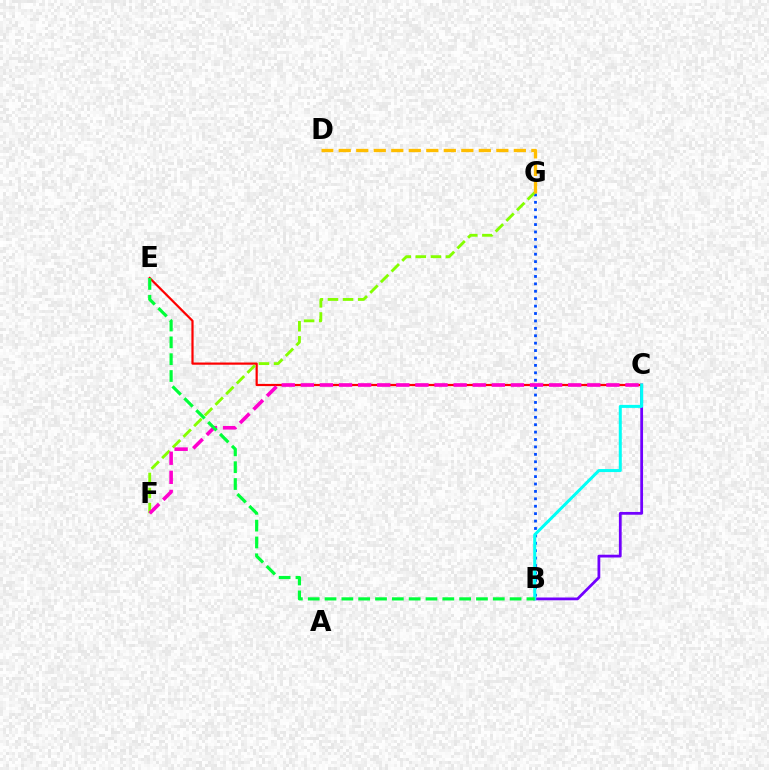{('B', 'G'): [{'color': '#004bff', 'line_style': 'dotted', 'thickness': 2.01}], ('B', 'C'): [{'color': '#7200ff', 'line_style': 'solid', 'thickness': 2.0}, {'color': '#00fff6', 'line_style': 'solid', 'thickness': 2.17}], ('C', 'E'): [{'color': '#ff0000', 'line_style': 'solid', 'thickness': 1.59}], ('F', 'G'): [{'color': '#84ff00', 'line_style': 'dashed', 'thickness': 2.05}], ('D', 'G'): [{'color': '#ffbd00', 'line_style': 'dashed', 'thickness': 2.38}], ('C', 'F'): [{'color': '#ff00cf', 'line_style': 'dashed', 'thickness': 2.59}], ('B', 'E'): [{'color': '#00ff39', 'line_style': 'dashed', 'thickness': 2.29}]}